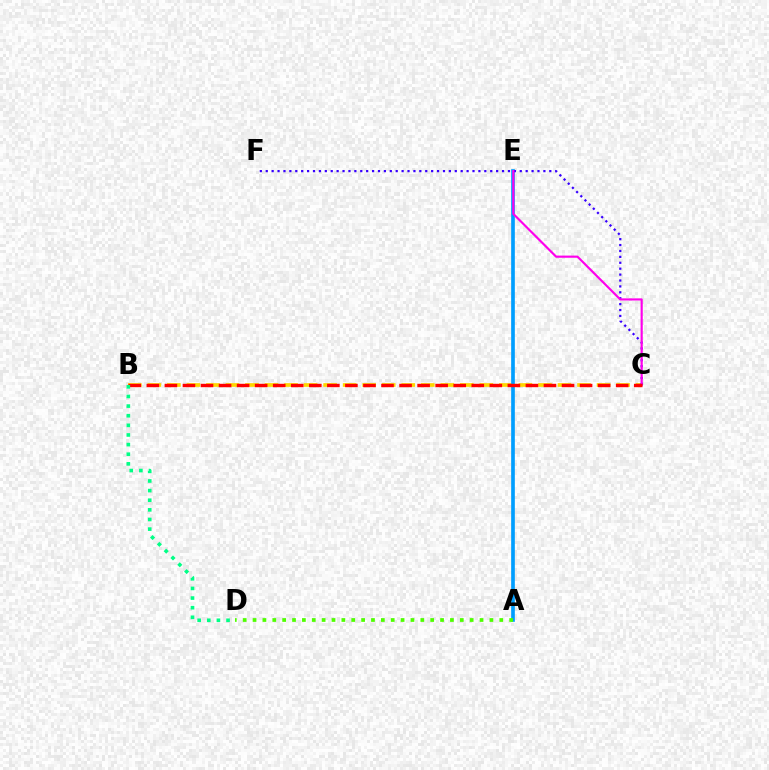{('B', 'C'): [{'color': '#ffd500', 'line_style': 'dashed', 'thickness': 2.65}, {'color': '#ff0000', 'line_style': 'dashed', 'thickness': 2.45}], ('A', 'E'): [{'color': '#009eff', 'line_style': 'solid', 'thickness': 2.64}], ('A', 'D'): [{'color': '#4fff00', 'line_style': 'dotted', 'thickness': 2.68}], ('C', 'F'): [{'color': '#3700ff', 'line_style': 'dotted', 'thickness': 1.61}], ('C', 'E'): [{'color': '#ff00ed', 'line_style': 'solid', 'thickness': 1.56}], ('B', 'D'): [{'color': '#00ff86', 'line_style': 'dotted', 'thickness': 2.62}]}